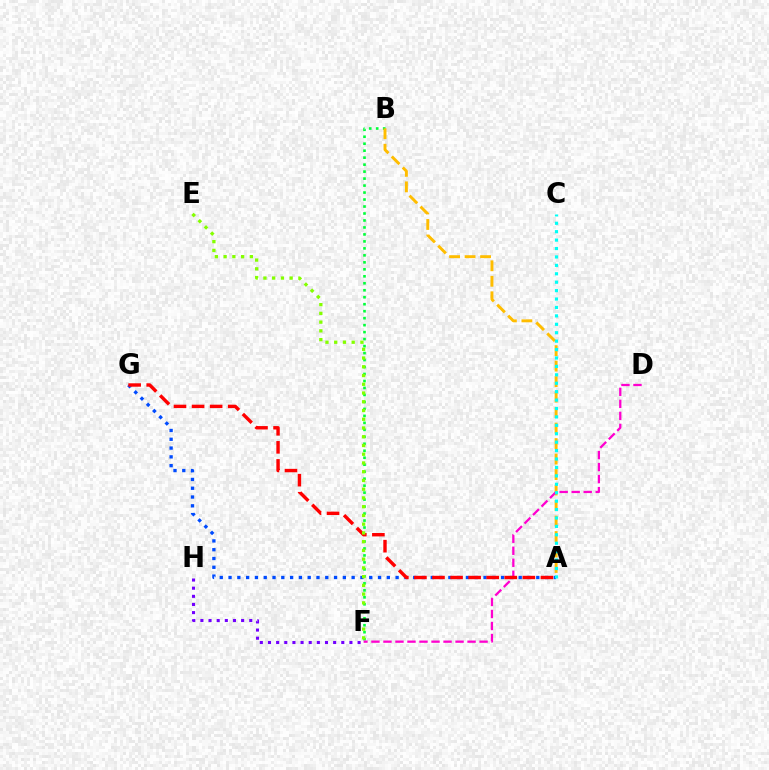{('B', 'F'): [{'color': '#00ff39', 'line_style': 'dotted', 'thickness': 1.9}], ('A', 'G'): [{'color': '#004bff', 'line_style': 'dotted', 'thickness': 2.39}, {'color': '#ff0000', 'line_style': 'dashed', 'thickness': 2.45}], ('A', 'B'): [{'color': '#ffbd00', 'line_style': 'dashed', 'thickness': 2.1}], ('D', 'F'): [{'color': '#ff00cf', 'line_style': 'dashed', 'thickness': 1.63}], ('A', 'C'): [{'color': '#00fff6', 'line_style': 'dotted', 'thickness': 2.29}], ('F', 'H'): [{'color': '#7200ff', 'line_style': 'dotted', 'thickness': 2.21}], ('E', 'F'): [{'color': '#84ff00', 'line_style': 'dotted', 'thickness': 2.38}]}